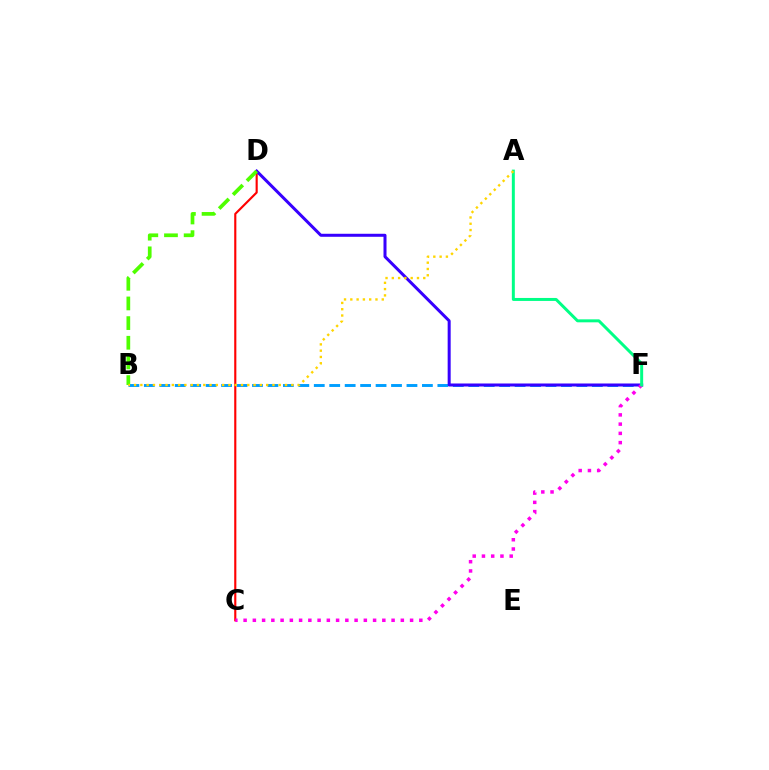{('B', 'F'): [{'color': '#009eff', 'line_style': 'dashed', 'thickness': 2.1}], ('C', 'D'): [{'color': '#ff0000', 'line_style': 'solid', 'thickness': 1.54}], ('D', 'F'): [{'color': '#3700ff', 'line_style': 'solid', 'thickness': 2.17}], ('C', 'F'): [{'color': '#ff00ed', 'line_style': 'dotted', 'thickness': 2.51}], ('B', 'D'): [{'color': '#4fff00', 'line_style': 'dashed', 'thickness': 2.67}], ('A', 'F'): [{'color': '#00ff86', 'line_style': 'solid', 'thickness': 2.14}], ('A', 'B'): [{'color': '#ffd500', 'line_style': 'dotted', 'thickness': 1.71}]}